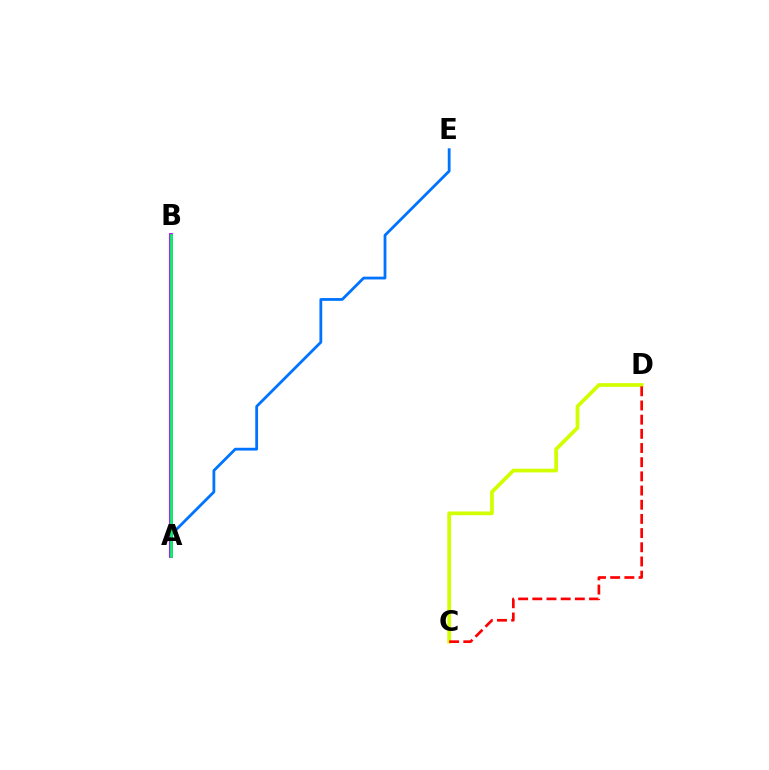{('C', 'D'): [{'color': '#d1ff00', 'line_style': 'solid', 'thickness': 2.68}, {'color': '#ff0000', 'line_style': 'dashed', 'thickness': 1.93}], ('A', 'E'): [{'color': '#0074ff', 'line_style': 'solid', 'thickness': 2.01}], ('A', 'B'): [{'color': '#b900ff', 'line_style': 'solid', 'thickness': 2.75}, {'color': '#00ff5c', 'line_style': 'solid', 'thickness': 1.92}]}